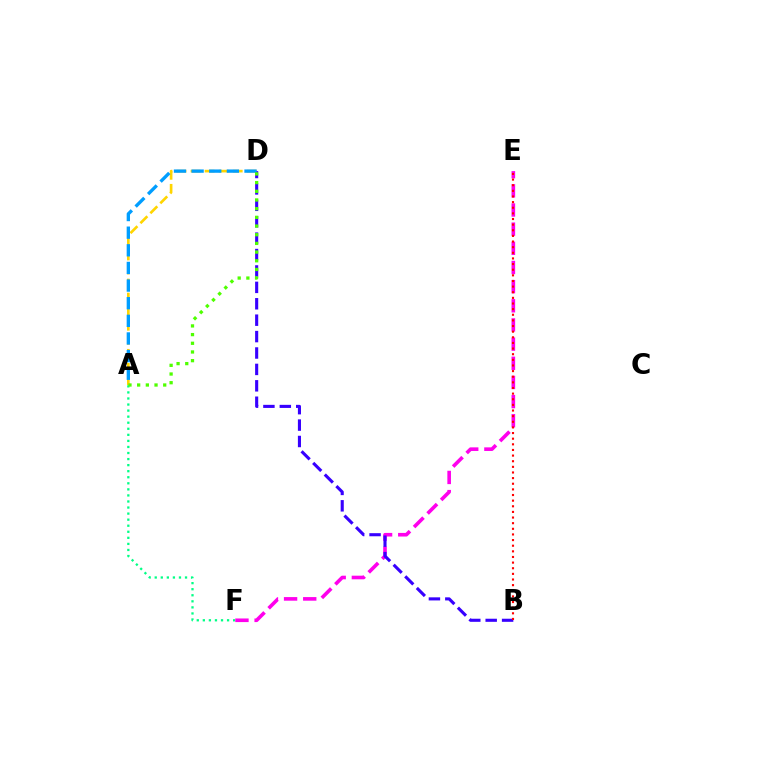{('A', 'D'): [{'color': '#ffd500', 'line_style': 'dashed', 'thickness': 1.91}, {'color': '#009eff', 'line_style': 'dashed', 'thickness': 2.4}, {'color': '#4fff00', 'line_style': 'dotted', 'thickness': 2.36}], ('A', 'F'): [{'color': '#00ff86', 'line_style': 'dotted', 'thickness': 1.65}], ('E', 'F'): [{'color': '#ff00ed', 'line_style': 'dashed', 'thickness': 2.6}], ('B', 'D'): [{'color': '#3700ff', 'line_style': 'dashed', 'thickness': 2.23}], ('B', 'E'): [{'color': '#ff0000', 'line_style': 'dotted', 'thickness': 1.53}]}